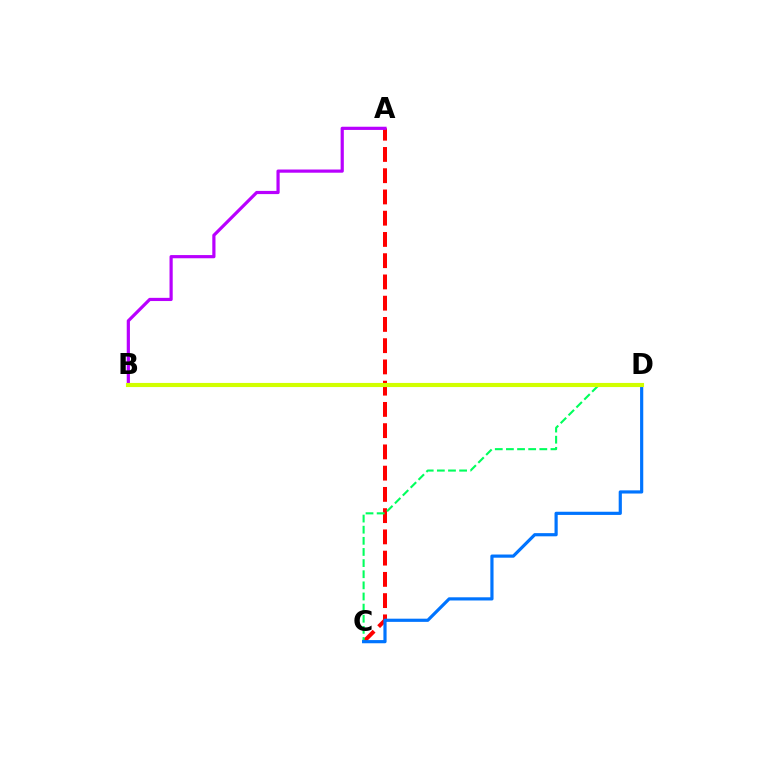{('A', 'C'): [{'color': '#ff0000', 'line_style': 'dashed', 'thickness': 2.89}], ('A', 'B'): [{'color': '#b900ff', 'line_style': 'solid', 'thickness': 2.3}], ('C', 'D'): [{'color': '#00ff5c', 'line_style': 'dashed', 'thickness': 1.51}, {'color': '#0074ff', 'line_style': 'solid', 'thickness': 2.29}], ('B', 'D'): [{'color': '#d1ff00', 'line_style': 'solid', 'thickness': 2.97}]}